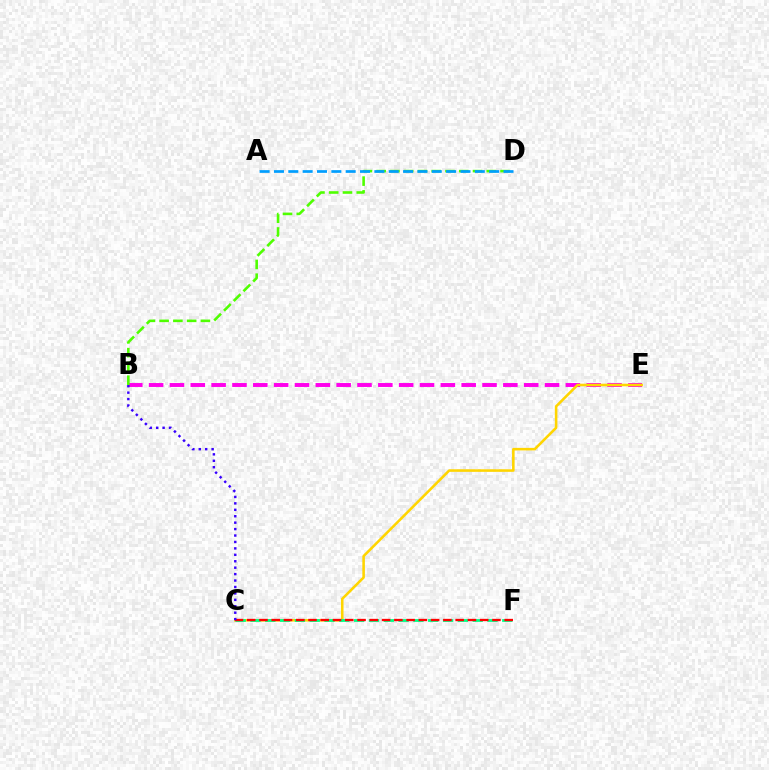{('B', 'E'): [{'color': '#ff00ed', 'line_style': 'dashed', 'thickness': 2.83}], ('B', 'D'): [{'color': '#4fff00', 'line_style': 'dashed', 'thickness': 1.87}], ('A', 'D'): [{'color': '#009eff', 'line_style': 'dashed', 'thickness': 1.95}], ('C', 'E'): [{'color': '#ffd500', 'line_style': 'solid', 'thickness': 1.86}], ('C', 'F'): [{'color': '#00ff86', 'line_style': 'dashed', 'thickness': 2.01}, {'color': '#ff0000', 'line_style': 'dashed', 'thickness': 1.67}], ('B', 'C'): [{'color': '#3700ff', 'line_style': 'dotted', 'thickness': 1.75}]}